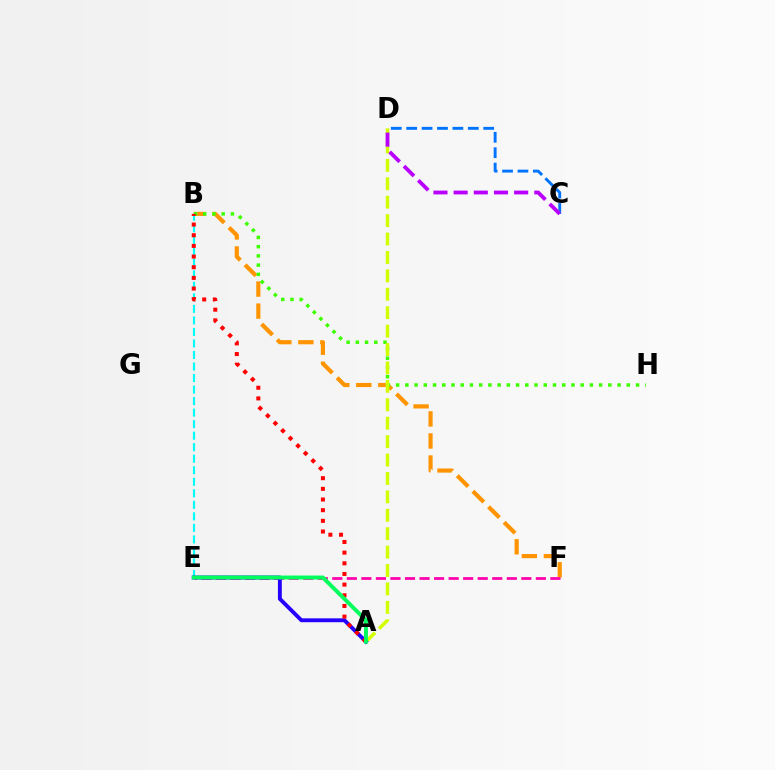{('C', 'D'): [{'color': '#0074ff', 'line_style': 'dashed', 'thickness': 2.09}, {'color': '#b900ff', 'line_style': 'dashed', 'thickness': 2.74}], ('B', 'E'): [{'color': '#00fff6', 'line_style': 'dashed', 'thickness': 1.57}], ('B', 'F'): [{'color': '#ff9400', 'line_style': 'dashed', 'thickness': 2.99}], ('B', 'H'): [{'color': '#3dff00', 'line_style': 'dotted', 'thickness': 2.51}], ('A', 'D'): [{'color': '#d1ff00', 'line_style': 'dashed', 'thickness': 2.5}], ('E', 'F'): [{'color': '#ff00ac', 'line_style': 'dashed', 'thickness': 1.98}], ('A', 'E'): [{'color': '#2500ff', 'line_style': 'solid', 'thickness': 2.79}, {'color': '#00ff5c', 'line_style': 'solid', 'thickness': 2.82}], ('A', 'B'): [{'color': '#ff0000', 'line_style': 'dotted', 'thickness': 2.9}]}